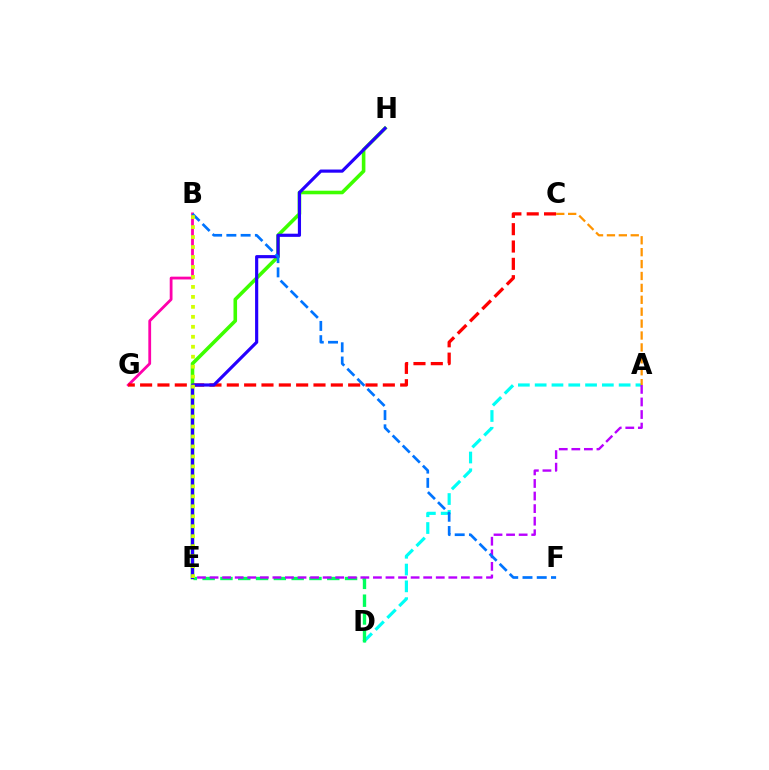{('A', 'D'): [{'color': '#00fff6', 'line_style': 'dashed', 'thickness': 2.28}], ('D', 'E'): [{'color': '#00ff5c', 'line_style': 'dashed', 'thickness': 2.42}], ('B', 'G'): [{'color': '#ff00ac', 'line_style': 'solid', 'thickness': 2.01}], ('C', 'G'): [{'color': '#ff0000', 'line_style': 'dashed', 'thickness': 2.36}], ('E', 'H'): [{'color': '#3dff00', 'line_style': 'solid', 'thickness': 2.58}, {'color': '#2500ff', 'line_style': 'solid', 'thickness': 2.28}], ('A', 'C'): [{'color': '#ff9400', 'line_style': 'dashed', 'thickness': 1.62}], ('A', 'E'): [{'color': '#b900ff', 'line_style': 'dashed', 'thickness': 1.71}], ('B', 'F'): [{'color': '#0074ff', 'line_style': 'dashed', 'thickness': 1.94}], ('B', 'E'): [{'color': '#d1ff00', 'line_style': 'dotted', 'thickness': 2.71}]}